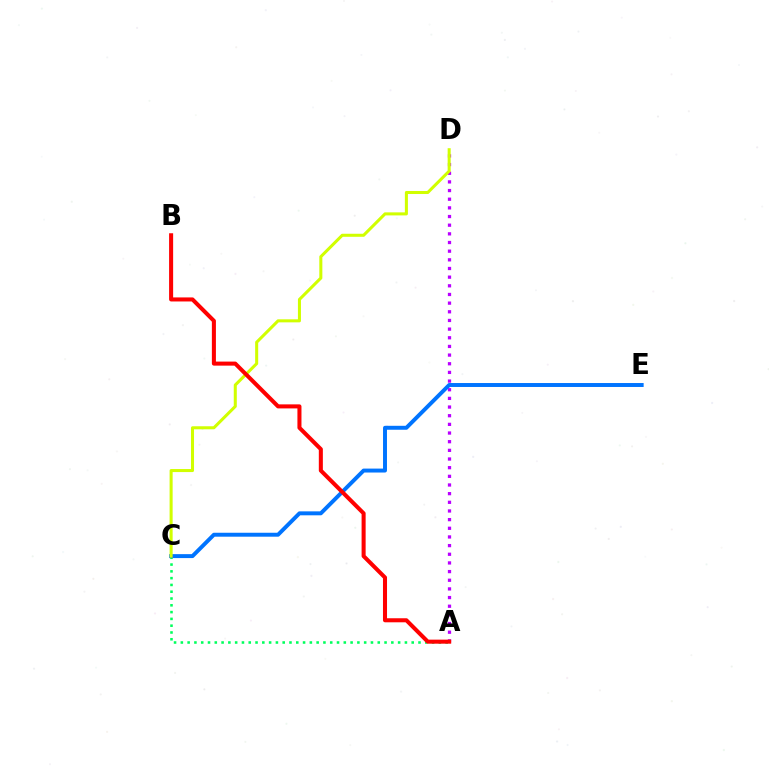{('A', 'D'): [{'color': '#b900ff', 'line_style': 'dotted', 'thickness': 2.35}], ('A', 'C'): [{'color': '#00ff5c', 'line_style': 'dotted', 'thickness': 1.84}], ('C', 'E'): [{'color': '#0074ff', 'line_style': 'solid', 'thickness': 2.84}], ('C', 'D'): [{'color': '#d1ff00', 'line_style': 'solid', 'thickness': 2.19}], ('A', 'B'): [{'color': '#ff0000', 'line_style': 'solid', 'thickness': 2.91}]}